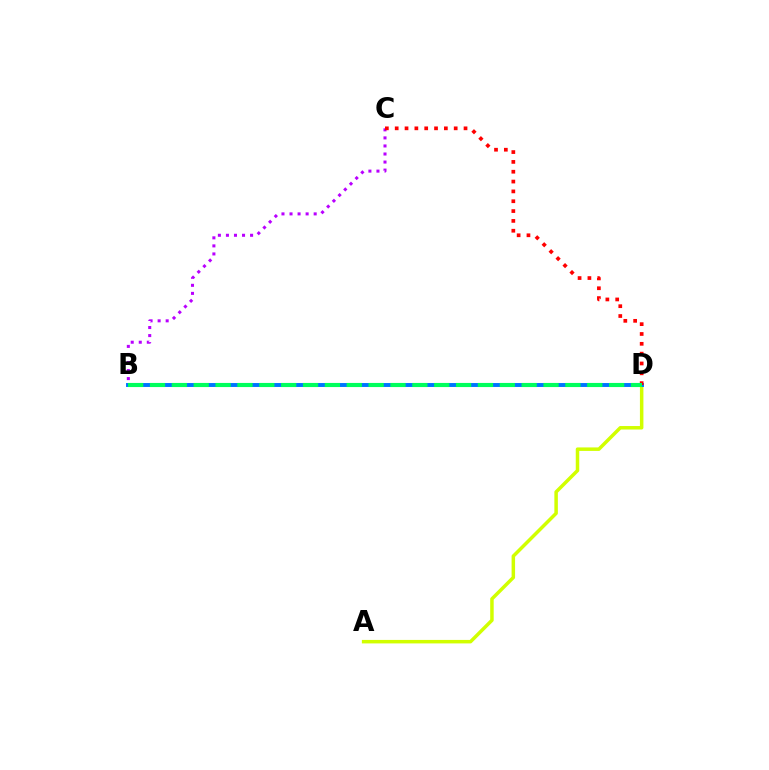{('A', 'D'): [{'color': '#d1ff00', 'line_style': 'solid', 'thickness': 2.51}], ('B', 'D'): [{'color': '#0074ff', 'line_style': 'solid', 'thickness': 2.82}, {'color': '#00ff5c', 'line_style': 'dashed', 'thickness': 2.97}], ('B', 'C'): [{'color': '#b900ff', 'line_style': 'dotted', 'thickness': 2.19}], ('C', 'D'): [{'color': '#ff0000', 'line_style': 'dotted', 'thickness': 2.67}]}